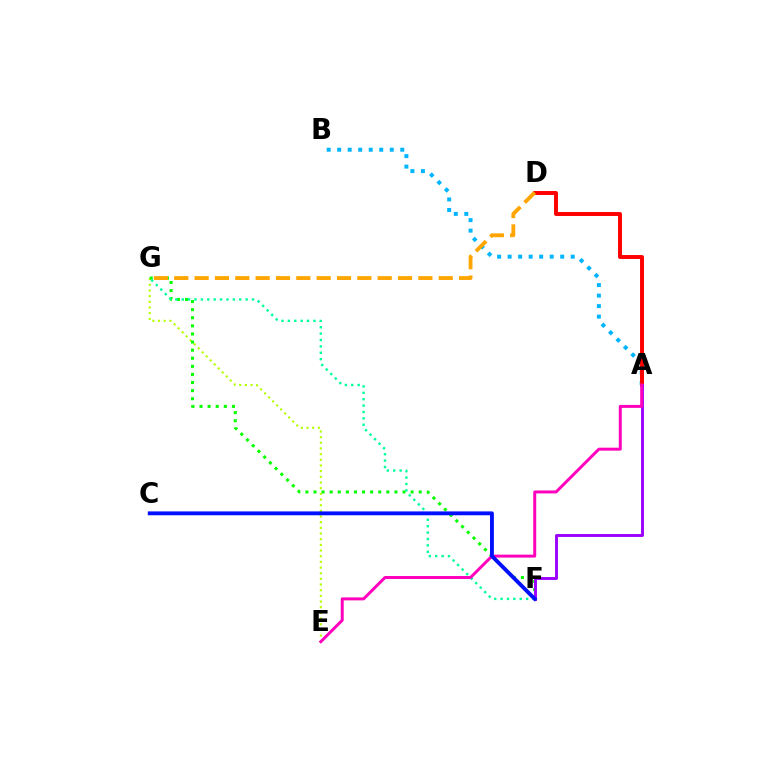{('E', 'G'): [{'color': '#b3ff00', 'line_style': 'dotted', 'thickness': 1.54}], ('A', 'B'): [{'color': '#00b5ff', 'line_style': 'dotted', 'thickness': 2.86}], ('F', 'G'): [{'color': '#08ff00', 'line_style': 'dotted', 'thickness': 2.2}, {'color': '#00ff9d', 'line_style': 'dotted', 'thickness': 1.74}], ('A', 'D'): [{'color': '#ff0000', 'line_style': 'solid', 'thickness': 2.84}], ('D', 'G'): [{'color': '#ffa500', 'line_style': 'dashed', 'thickness': 2.76}], ('A', 'F'): [{'color': '#9b00ff', 'line_style': 'solid', 'thickness': 2.09}], ('A', 'E'): [{'color': '#ff00bd', 'line_style': 'solid', 'thickness': 2.14}], ('C', 'F'): [{'color': '#0010ff', 'line_style': 'solid', 'thickness': 2.78}]}